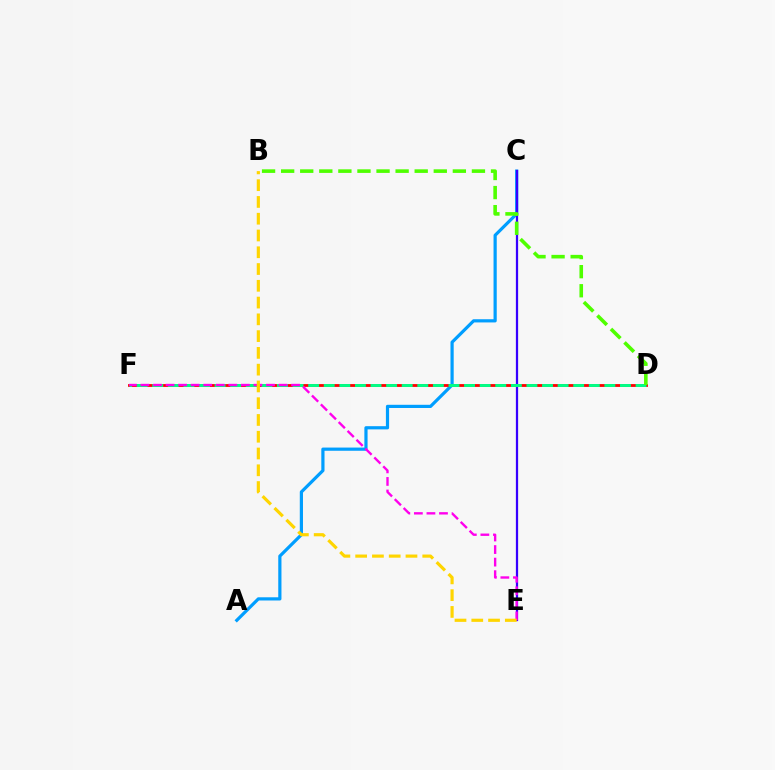{('A', 'C'): [{'color': '#009eff', 'line_style': 'solid', 'thickness': 2.3}], ('C', 'E'): [{'color': '#3700ff', 'line_style': 'solid', 'thickness': 1.62}], ('D', 'F'): [{'color': '#ff0000', 'line_style': 'solid', 'thickness': 2.04}, {'color': '#00ff86', 'line_style': 'dashed', 'thickness': 2.12}], ('B', 'D'): [{'color': '#4fff00', 'line_style': 'dashed', 'thickness': 2.59}], ('E', 'F'): [{'color': '#ff00ed', 'line_style': 'dashed', 'thickness': 1.71}], ('B', 'E'): [{'color': '#ffd500', 'line_style': 'dashed', 'thickness': 2.28}]}